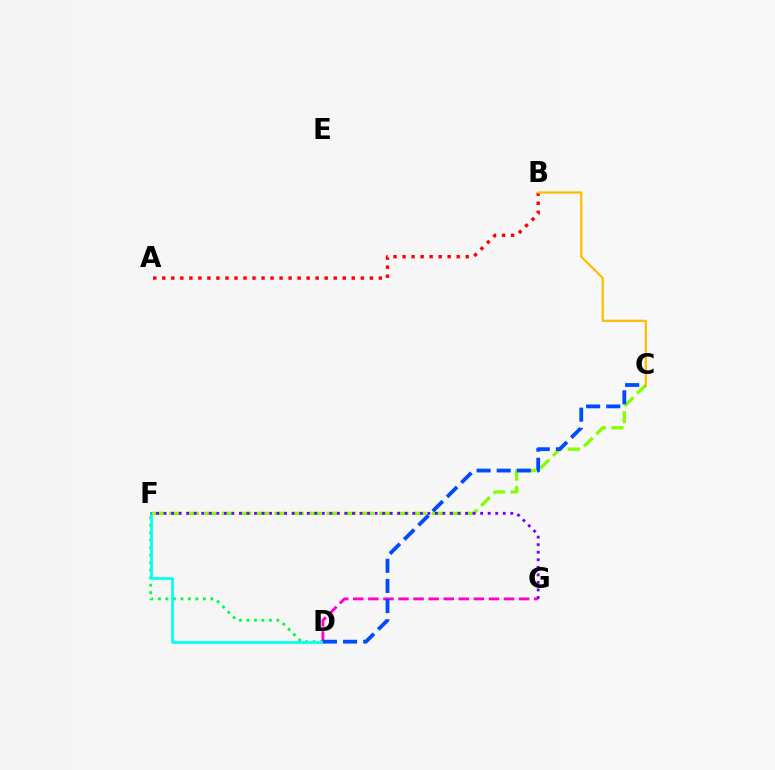{('D', 'F'): [{'color': '#00ff39', 'line_style': 'dotted', 'thickness': 2.03}, {'color': '#00fff6', 'line_style': 'solid', 'thickness': 1.95}], ('A', 'B'): [{'color': '#ff0000', 'line_style': 'dotted', 'thickness': 2.45}], ('D', 'G'): [{'color': '#ff00cf', 'line_style': 'dashed', 'thickness': 2.05}], ('C', 'F'): [{'color': '#84ff00', 'line_style': 'dashed', 'thickness': 2.38}], ('C', 'D'): [{'color': '#004bff', 'line_style': 'dashed', 'thickness': 2.74}], ('B', 'C'): [{'color': '#ffbd00', 'line_style': 'solid', 'thickness': 1.6}], ('F', 'G'): [{'color': '#7200ff', 'line_style': 'dotted', 'thickness': 2.05}]}